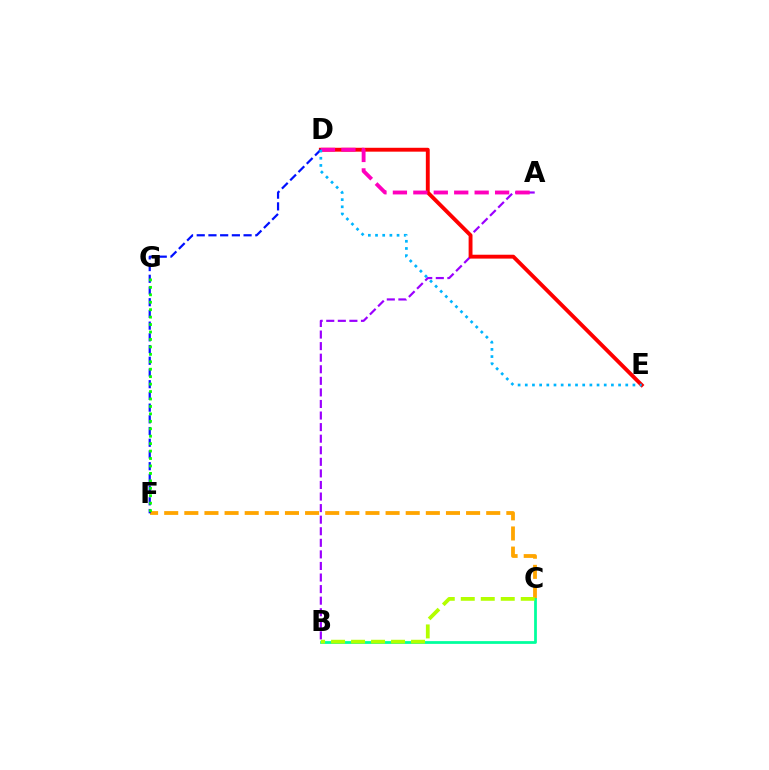{('A', 'B'): [{'color': '#9b00ff', 'line_style': 'dashed', 'thickness': 1.57}], ('D', 'E'): [{'color': '#ff0000', 'line_style': 'solid', 'thickness': 2.79}, {'color': '#00b5ff', 'line_style': 'dotted', 'thickness': 1.95}], ('A', 'D'): [{'color': '#ff00bd', 'line_style': 'dashed', 'thickness': 2.78}], ('C', 'F'): [{'color': '#ffa500', 'line_style': 'dashed', 'thickness': 2.73}], ('B', 'C'): [{'color': '#00ff9d', 'line_style': 'solid', 'thickness': 1.99}, {'color': '#b3ff00', 'line_style': 'dashed', 'thickness': 2.72}], ('D', 'F'): [{'color': '#0010ff', 'line_style': 'dashed', 'thickness': 1.59}], ('F', 'G'): [{'color': '#08ff00', 'line_style': 'dotted', 'thickness': 2.02}]}